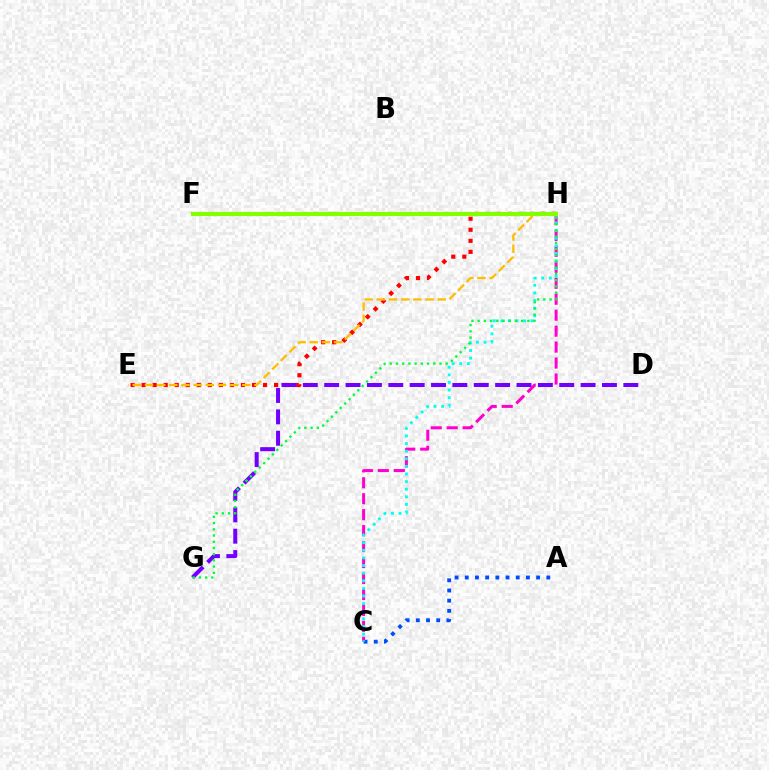{('C', 'H'): [{'color': '#ff00cf', 'line_style': 'dashed', 'thickness': 2.17}, {'color': '#00fff6', 'line_style': 'dotted', 'thickness': 2.07}], ('A', 'C'): [{'color': '#004bff', 'line_style': 'dotted', 'thickness': 2.77}], ('E', 'H'): [{'color': '#ff0000', 'line_style': 'dotted', 'thickness': 3.0}, {'color': '#ffbd00', 'line_style': 'dashed', 'thickness': 1.65}], ('D', 'G'): [{'color': '#7200ff', 'line_style': 'dashed', 'thickness': 2.9}], ('F', 'H'): [{'color': '#84ff00', 'line_style': 'solid', 'thickness': 2.98}], ('G', 'H'): [{'color': '#00ff39', 'line_style': 'dotted', 'thickness': 1.69}]}